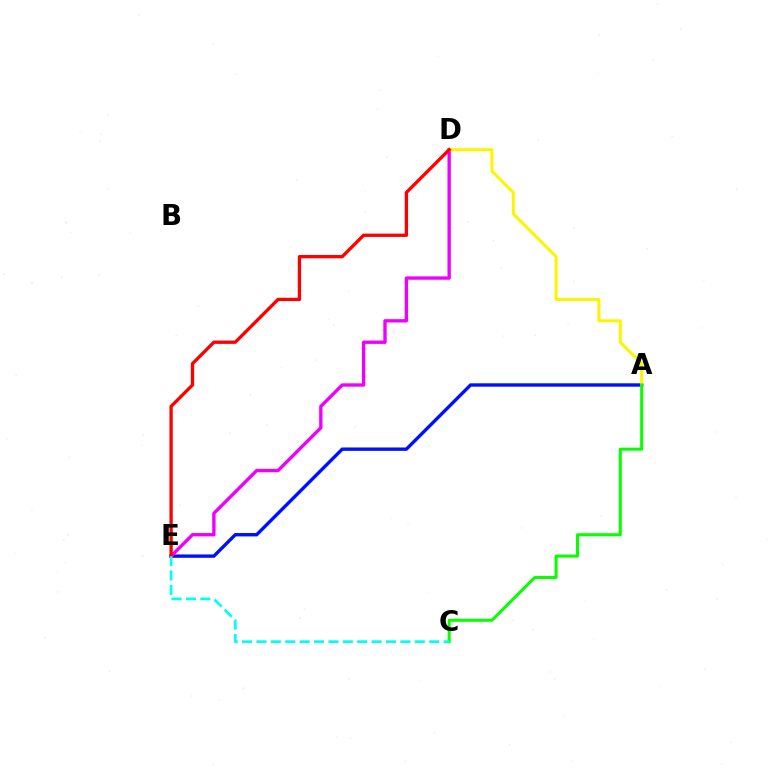{('A', 'E'): [{'color': '#0010ff', 'line_style': 'solid', 'thickness': 2.42}], ('D', 'E'): [{'color': '#ee00ff', 'line_style': 'solid', 'thickness': 2.42}, {'color': '#ff0000', 'line_style': 'solid', 'thickness': 2.38}], ('A', 'D'): [{'color': '#fcf500', 'line_style': 'solid', 'thickness': 2.2}], ('A', 'C'): [{'color': '#08ff00', 'line_style': 'solid', 'thickness': 2.18}], ('C', 'E'): [{'color': '#00fff6', 'line_style': 'dashed', 'thickness': 1.96}]}